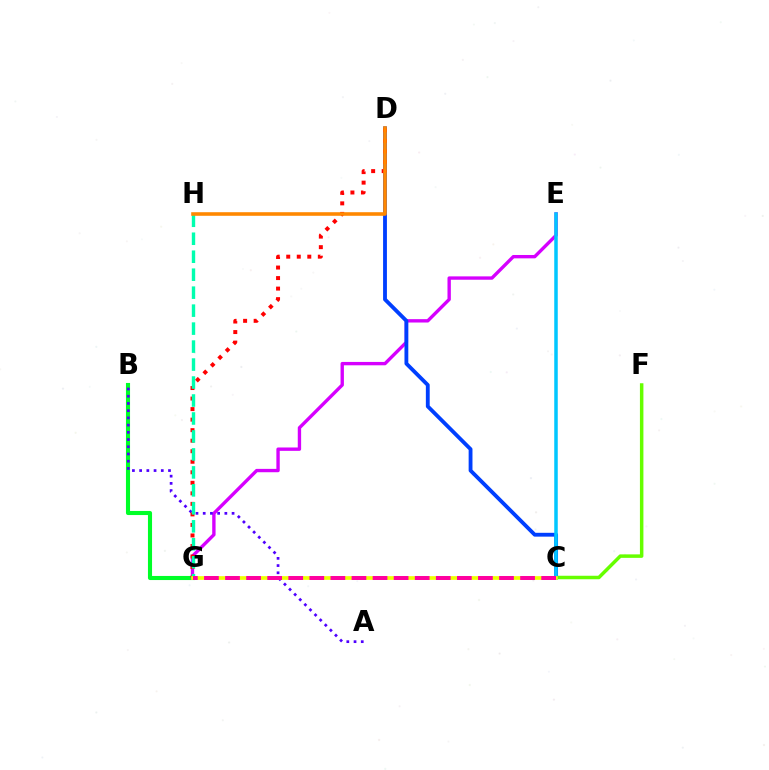{('B', 'G'): [{'color': '#00ff27', 'line_style': 'solid', 'thickness': 2.95}], ('E', 'G'): [{'color': '#d600ff', 'line_style': 'solid', 'thickness': 2.42}], ('A', 'B'): [{'color': '#4f00ff', 'line_style': 'dotted', 'thickness': 1.96}], ('C', 'F'): [{'color': '#66ff00', 'line_style': 'solid', 'thickness': 2.51}], ('C', 'D'): [{'color': '#003fff', 'line_style': 'solid', 'thickness': 2.76}], ('D', 'G'): [{'color': '#ff0000', 'line_style': 'dotted', 'thickness': 2.86}], ('G', 'H'): [{'color': '#00ffaf', 'line_style': 'dashed', 'thickness': 2.44}], ('C', 'E'): [{'color': '#00c7ff', 'line_style': 'solid', 'thickness': 2.52}], ('C', 'G'): [{'color': '#eeff00', 'line_style': 'solid', 'thickness': 2.67}, {'color': '#ff00a0', 'line_style': 'dashed', 'thickness': 2.86}], ('D', 'H'): [{'color': '#ff8800', 'line_style': 'solid', 'thickness': 2.58}]}